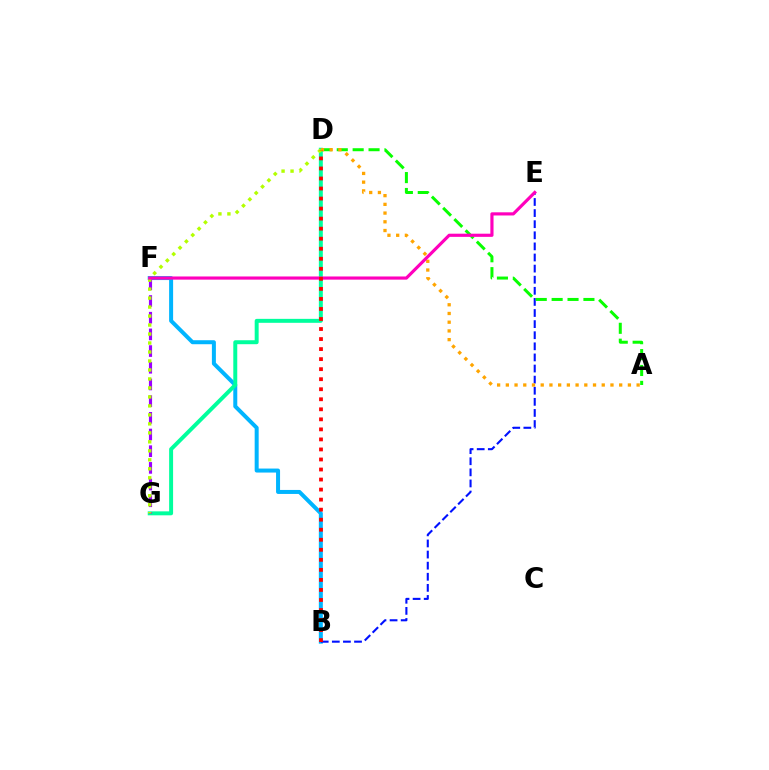{('B', 'F'): [{'color': '#00b5ff', 'line_style': 'solid', 'thickness': 2.88}], ('D', 'G'): [{'color': '#00ff9d', 'line_style': 'solid', 'thickness': 2.85}, {'color': '#b3ff00', 'line_style': 'dotted', 'thickness': 2.44}], ('B', 'E'): [{'color': '#0010ff', 'line_style': 'dashed', 'thickness': 1.51}], ('A', 'D'): [{'color': '#08ff00', 'line_style': 'dashed', 'thickness': 2.16}, {'color': '#ffa500', 'line_style': 'dotted', 'thickness': 2.37}], ('F', 'G'): [{'color': '#9b00ff', 'line_style': 'dashed', 'thickness': 2.27}], ('E', 'F'): [{'color': '#ff00bd', 'line_style': 'solid', 'thickness': 2.28}], ('B', 'D'): [{'color': '#ff0000', 'line_style': 'dotted', 'thickness': 2.73}]}